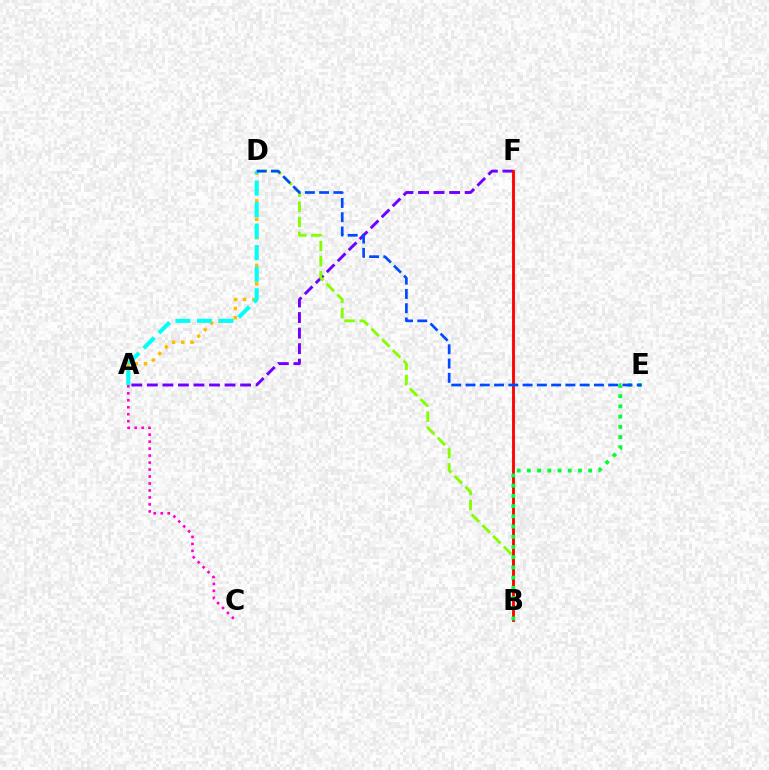{('A', 'D'): [{'color': '#ffbd00', 'line_style': 'dotted', 'thickness': 2.5}, {'color': '#00fff6', 'line_style': 'dashed', 'thickness': 2.93}], ('A', 'F'): [{'color': '#7200ff', 'line_style': 'dashed', 'thickness': 2.11}], ('B', 'D'): [{'color': '#84ff00', 'line_style': 'dashed', 'thickness': 2.06}], ('B', 'F'): [{'color': '#ff0000', 'line_style': 'solid', 'thickness': 2.04}], ('A', 'C'): [{'color': '#ff00cf', 'line_style': 'dotted', 'thickness': 1.89}], ('B', 'E'): [{'color': '#00ff39', 'line_style': 'dotted', 'thickness': 2.78}], ('D', 'E'): [{'color': '#004bff', 'line_style': 'dashed', 'thickness': 1.94}]}